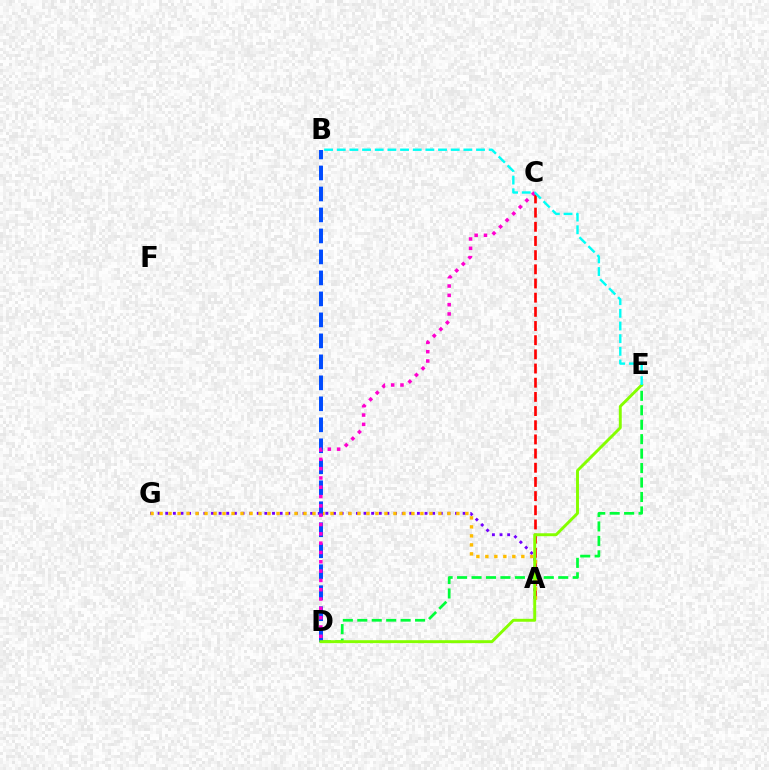{('A', 'G'): [{'color': '#7200ff', 'line_style': 'dotted', 'thickness': 2.07}, {'color': '#ffbd00', 'line_style': 'dotted', 'thickness': 2.44}], ('A', 'C'): [{'color': '#ff0000', 'line_style': 'dashed', 'thickness': 1.93}], ('D', 'E'): [{'color': '#00ff39', 'line_style': 'dashed', 'thickness': 1.96}, {'color': '#84ff00', 'line_style': 'solid', 'thickness': 2.1}], ('B', 'D'): [{'color': '#004bff', 'line_style': 'dashed', 'thickness': 2.85}], ('C', 'D'): [{'color': '#ff00cf', 'line_style': 'dotted', 'thickness': 2.53}], ('B', 'E'): [{'color': '#00fff6', 'line_style': 'dashed', 'thickness': 1.72}]}